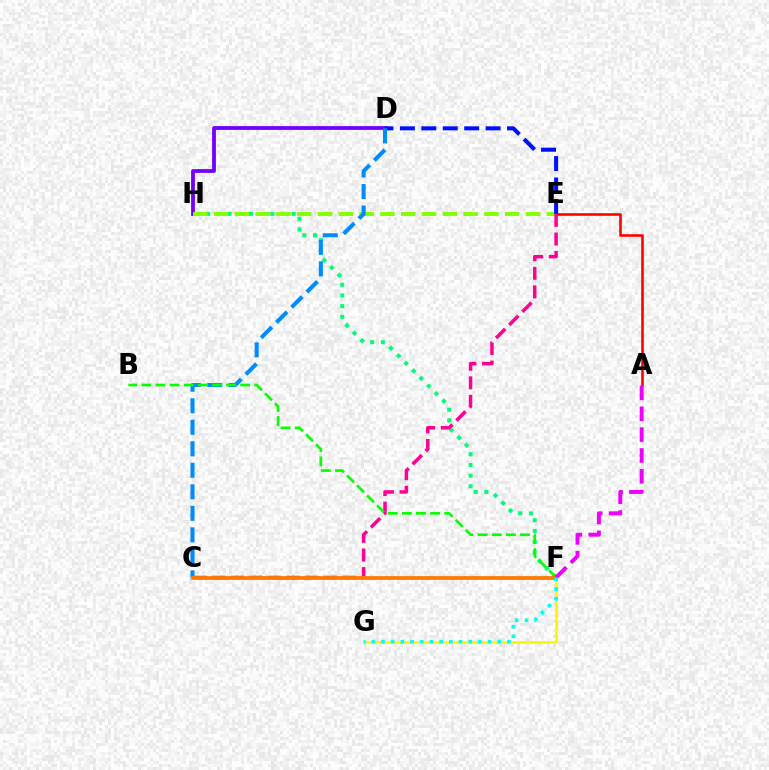{('D', 'H'): [{'color': '#7200ff', 'line_style': 'solid', 'thickness': 2.73}], ('A', 'E'): [{'color': '#ff0000', 'line_style': 'solid', 'thickness': 1.87}], ('F', 'H'): [{'color': '#00ff74', 'line_style': 'dotted', 'thickness': 2.9}], ('E', 'H'): [{'color': '#84ff00', 'line_style': 'dashed', 'thickness': 2.83}], ('D', 'E'): [{'color': '#0010ff', 'line_style': 'dashed', 'thickness': 2.91}], ('C', 'E'): [{'color': '#ff0094', 'line_style': 'dashed', 'thickness': 2.52}], ('C', 'D'): [{'color': '#008cff', 'line_style': 'dashed', 'thickness': 2.92}], ('B', 'F'): [{'color': '#08ff00', 'line_style': 'dashed', 'thickness': 1.92}], ('F', 'G'): [{'color': '#fcf500', 'line_style': 'solid', 'thickness': 1.82}, {'color': '#00fff6', 'line_style': 'dotted', 'thickness': 2.63}], ('C', 'F'): [{'color': '#ff7c00', 'line_style': 'solid', 'thickness': 2.74}], ('A', 'F'): [{'color': '#ee00ff', 'line_style': 'dashed', 'thickness': 2.83}]}